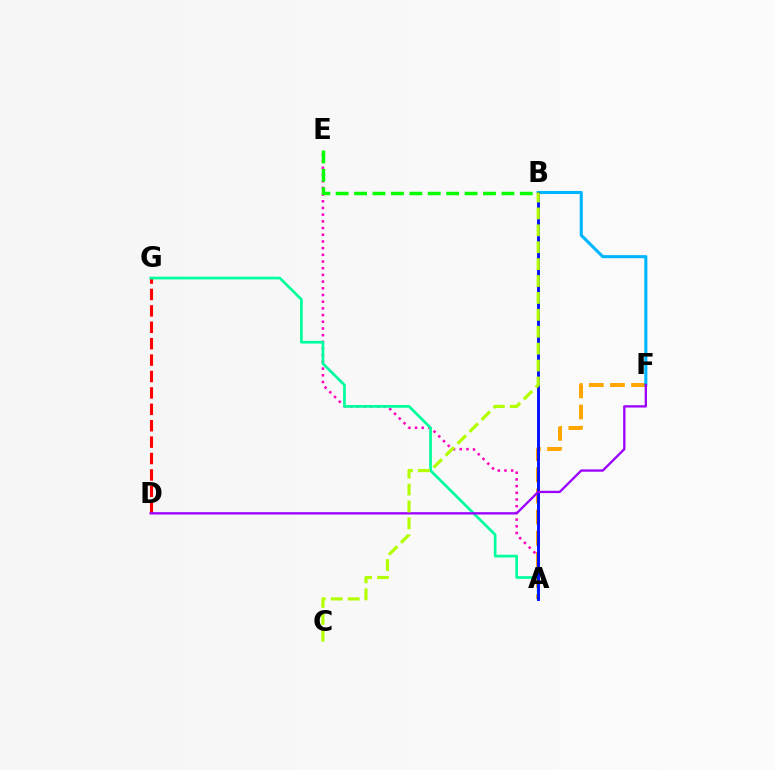{('D', 'G'): [{'color': '#ff0000', 'line_style': 'dashed', 'thickness': 2.23}], ('A', 'F'): [{'color': '#ffa500', 'line_style': 'dashed', 'thickness': 2.87}], ('A', 'E'): [{'color': '#ff00bd', 'line_style': 'dotted', 'thickness': 1.82}], ('B', 'F'): [{'color': '#00b5ff', 'line_style': 'solid', 'thickness': 2.21}], ('A', 'G'): [{'color': '#00ff9d', 'line_style': 'solid', 'thickness': 1.95}], ('A', 'B'): [{'color': '#0010ff', 'line_style': 'solid', 'thickness': 2.08}], ('D', 'F'): [{'color': '#9b00ff', 'line_style': 'solid', 'thickness': 1.67}], ('B', 'E'): [{'color': '#08ff00', 'line_style': 'dashed', 'thickness': 2.5}], ('B', 'C'): [{'color': '#b3ff00', 'line_style': 'dashed', 'thickness': 2.3}]}